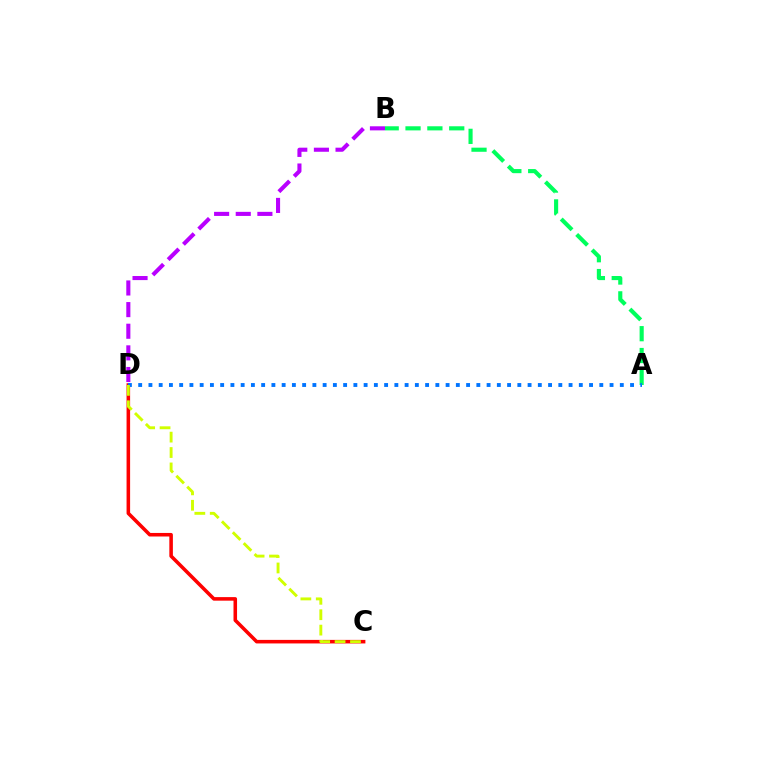{('C', 'D'): [{'color': '#ff0000', 'line_style': 'solid', 'thickness': 2.56}, {'color': '#d1ff00', 'line_style': 'dashed', 'thickness': 2.09}], ('A', 'B'): [{'color': '#00ff5c', 'line_style': 'dashed', 'thickness': 2.97}], ('B', 'D'): [{'color': '#b900ff', 'line_style': 'dashed', 'thickness': 2.94}], ('A', 'D'): [{'color': '#0074ff', 'line_style': 'dotted', 'thickness': 2.78}]}